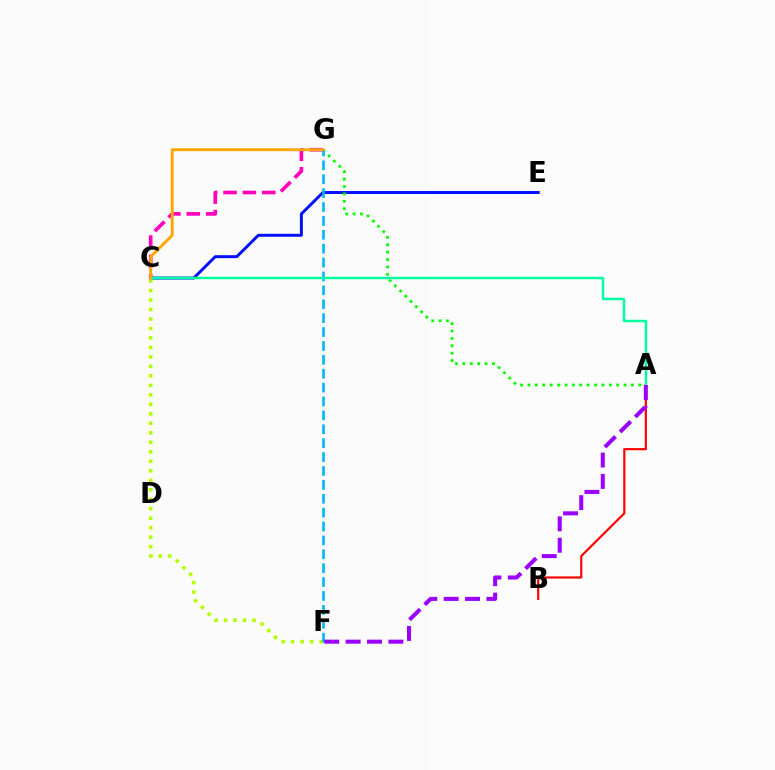{('C', 'E'): [{'color': '#0010ff', 'line_style': 'solid', 'thickness': 2.13}], ('C', 'G'): [{'color': '#ff00bd', 'line_style': 'dashed', 'thickness': 2.63}, {'color': '#ffa500', 'line_style': 'solid', 'thickness': 2.07}], ('A', 'B'): [{'color': '#ff0000', 'line_style': 'solid', 'thickness': 1.56}], ('C', 'F'): [{'color': '#b3ff00', 'line_style': 'dotted', 'thickness': 2.58}], ('A', 'G'): [{'color': '#08ff00', 'line_style': 'dotted', 'thickness': 2.01}], ('F', 'G'): [{'color': '#00b5ff', 'line_style': 'dashed', 'thickness': 1.89}], ('A', 'C'): [{'color': '#00ff9d', 'line_style': 'solid', 'thickness': 1.76}], ('A', 'F'): [{'color': '#9b00ff', 'line_style': 'dashed', 'thickness': 2.9}]}